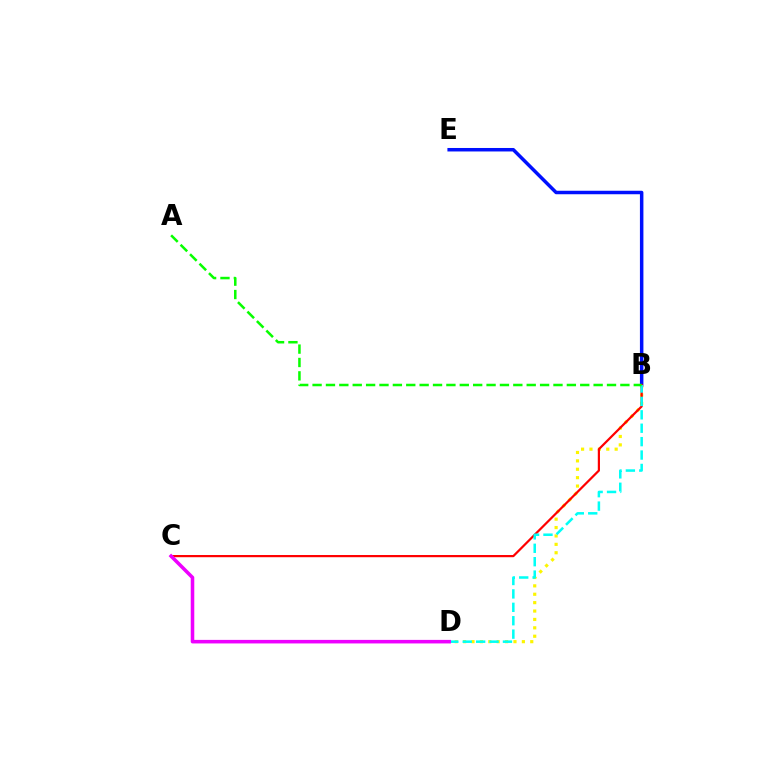{('B', 'E'): [{'color': '#0010ff', 'line_style': 'solid', 'thickness': 2.51}], ('B', 'D'): [{'color': '#fcf500', 'line_style': 'dotted', 'thickness': 2.28}, {'color': '#00fff6', 'line_style': 'dashed', 'thickness': 1.82}], ('B', 'C'): [{'color': '#ff0000', 'line_style': 'solid', 'thickness': 1.59}], ('A', 'B'): [{'color': '#08ff00', 'line_style': 'dashed', 'thickness': 1.82}], ('C', 'D'): [{'color': '#ee00ff', 'line_style': 'solid', 'thickness': 2.56}]}